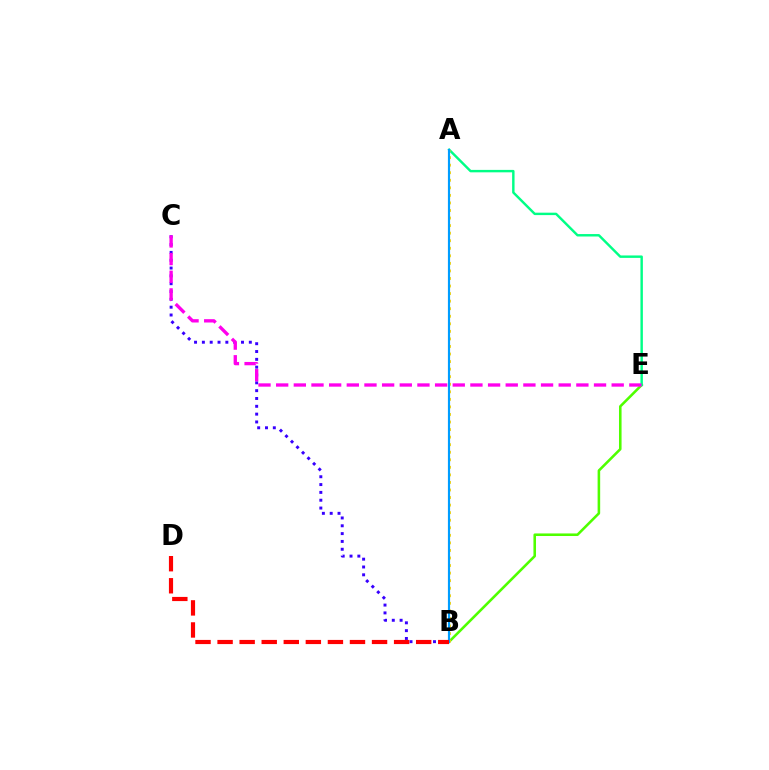{('B', 'C'): [{'color': '#3700ff', 'line_style': 'dotted', 'thickness': 2.13}], ('B', 'E'): [{'color': '#4fff00', 'line_style': 'solid', 'thickness': 1.85}], ('A', 'E'): [{'color': '#00ff86', 'line_style': 'solid', 'thickness': 1.75}], ('C', 'E'): [{'color': '#ff00ed', 'line_style': 'dashed', 'thickness': 2.4}], ('A', 'B'): [{'color': '#ffd500', 'line_style': 'dotted', 'thickness': 2.05}, {'color': '#009eff', 'line_style': 'solid', 'thickness': 1.56}], ('B', 'D'): [{'color': '#ff0000', 'line_style': 'dashed', 'thickness': 3.0}]}